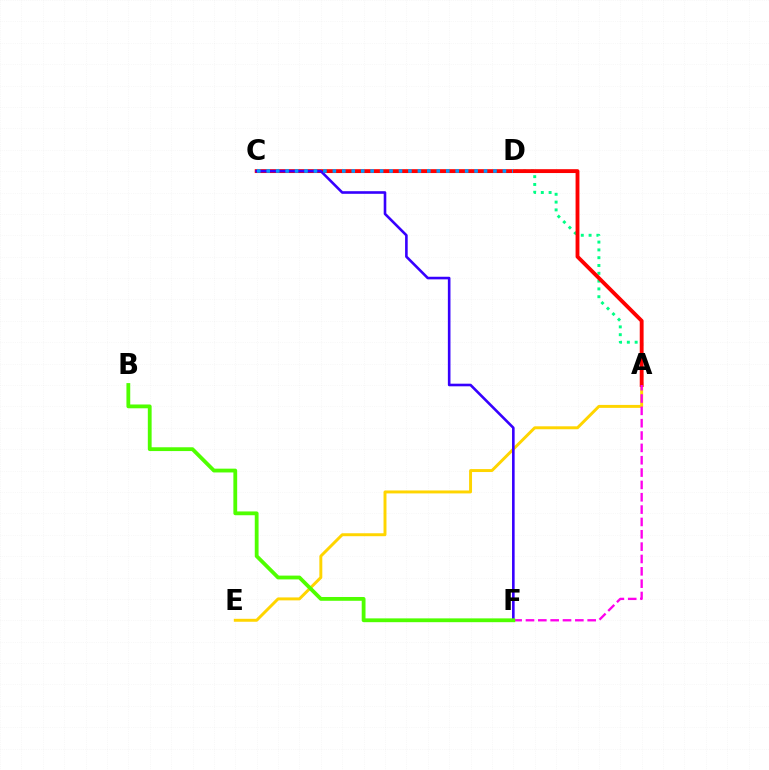{('A', 'D'): [{'color': '#00ff86', 'line_style': 'dotted', 'thickness': 2.12}], ('A', 'E'): [{'color': '#ffd500', 'line_style': 'solid', 'thickness': 2.12}], ('A', 'C'): [{'color': '#ff0000', 'line_style': 'solid', 'thickness': 2.78}], ('C', 'F'): [{'color': '#3700ff', 'line_style': 'solid', 'thickness': 1.88}], ('A', 'F'): [{'color': '#ff00ed', 'line_style': 'dashed', 'thickness': 1.68}], ('C', 'D'): [{'color': '#009eff', 'line_style': 'dotted', 'thickness': 2.57}], ('B', 'F'): [{'color': '#4fff00', 'line_style': 'solid', 'thickness': 2.74}]}